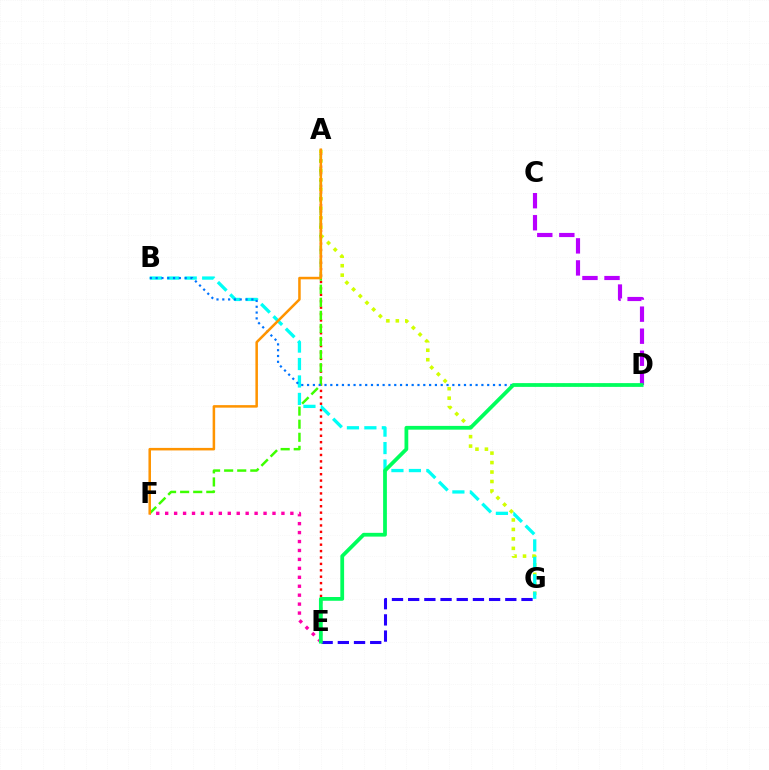{('C', 'D'): [{'color': '#b900ff', 'line_style': 'dashed', 'thickness': 2.99}], ('A', 'E'): [{'color': '#ff0000', 'line_style': 'dotted', 'thickness': 1.74}], ('A', 'G'): [{'color': '#d1ff00', 'line_style': 'dotted', 'thickness': 2.57}], ('B', 'G'): [{'color': '#00fff6', 'line_style': 'dashed', 'thickness': 2.37}], ('A', 'F'): [{'color': '#3dff00', 'line_style': 'dashed', 'thickness': 1.78}, {'color': '#ff9400', 'line_style': 'solid', 'thickness': 1.82}], ('E', 'F'): [{'color': '#ff00ac', 'line_style': 'dotted', 'thickness': 2.43}], ('B', 'D'): [{'color': '#0074ff', 'line_style': 'dotted', 'thickness': 1.58}], ('E', 'G'): [{'color': '#2500ff', 'line_style': 'dashed', 'thickness': 2.2}], ('D', 'E'): [{'color': '#00ff5c', 'line_style': 'solid', 'thickness': 2.71}]}